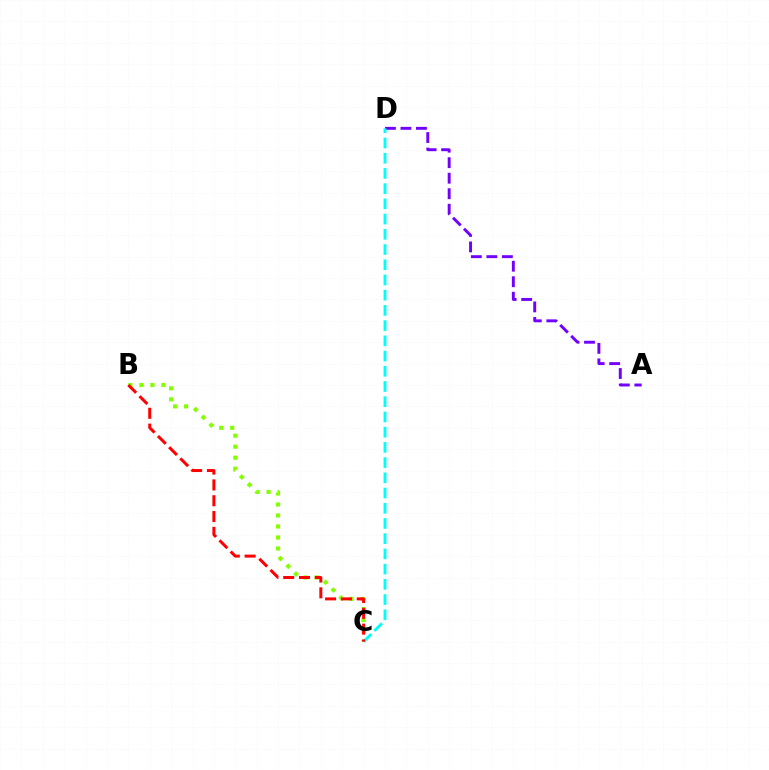{('A', 'D'): [{'color': '#7200ff', 'line_style': 'dashed', 'thickness': 2.11}], ('B', 'C'): [{'color': '#84ff00', 'line_style': 'dotted', 'thickness': 2.99}, {'color': '#ff0000', 'line_style': 'dashed', 'thickness': 2.15}], ('C', 'D'): [{'color': '#00fff6', 'line_style': 'dashed', 'thickness': 2.07}]}